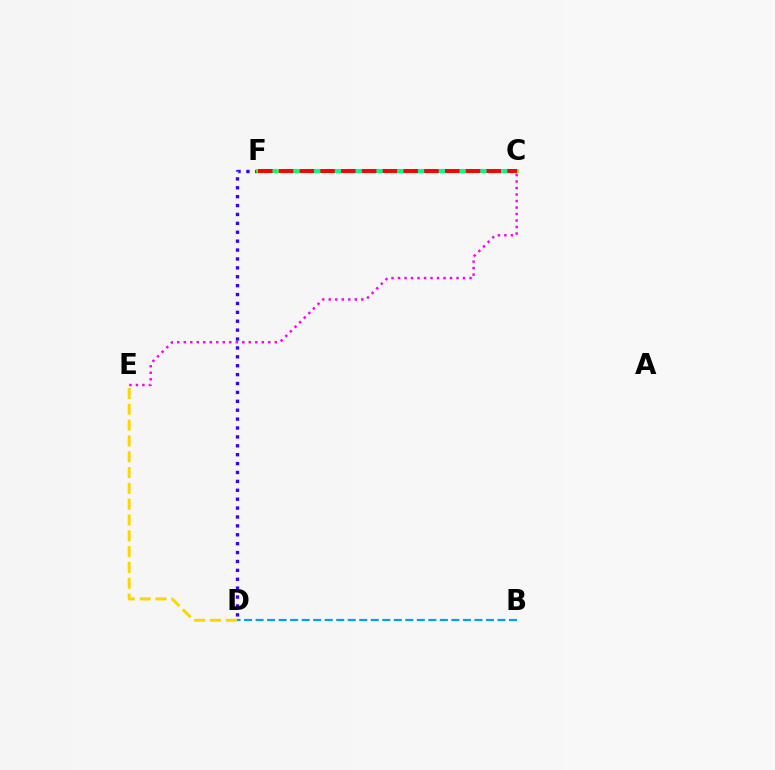{('D', 'E'): [{'color': '#ffd500', 'line_style': 'dashed', 'thickness': 2.15}], ('D', 'F'): [{'color': '#3700ff', 'line_style': 'dotted', 'thickness': 2.42}], ('B', 'D'): [{'color': '#009eff', 'line_style': 'dashed', 'thickness': 1.56}], ('C', 'F'): [{'color': '#4fff00', 'line_style': 'solid', 'thickness': 2.69}, {'color': '#00ff86', 'line_style': 'dashed', 'thickness': 2.96}, {'color': '#ff0000', 'line_style': 'dashed', 'thickness': 2.82}], ('C', 'E'): [{'color': '#ff00ed', 'line_style': 'dotted', 'thickness': 1.77}]}